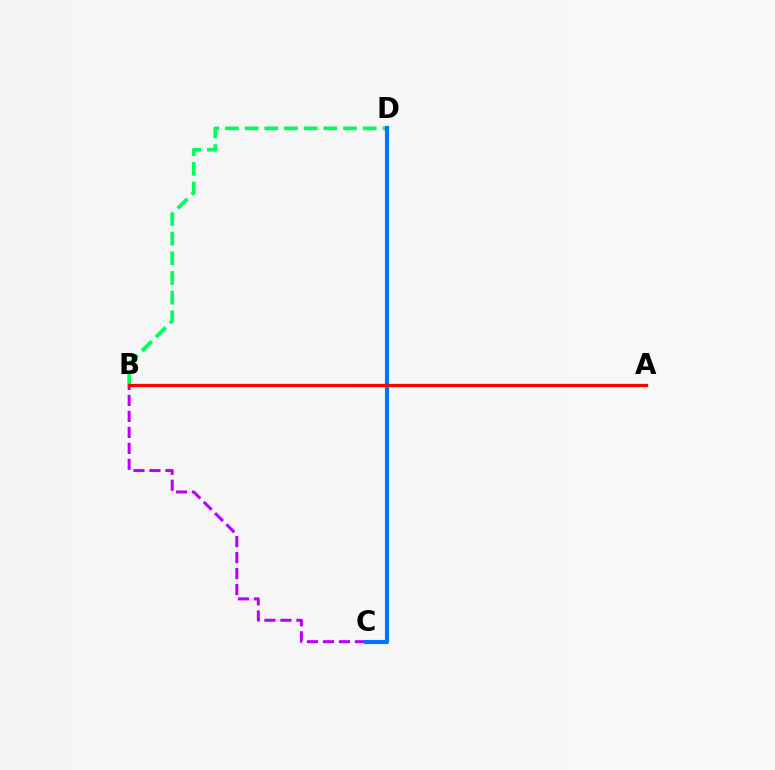{('B', 'C'): [{'color': '#b900ff', 'line_style': 'dashed', 'thickness': 2.17}], ('B', 'D'): [{'color': '#00ff5c', 'line_style': 'dashed', 'thickness': 2.67}], ('A', 'B'): [{'color': '#d1ff00', 'line_style': 'solid', 'thickness': 2.12}, {'color': '#ff0000', 'line_style': 'solid', 'thickness': 2.34}], ('C', 'D'): [{'color': '#0074ff', 'line_style': 'solid', 'thickness': 2.98}]}